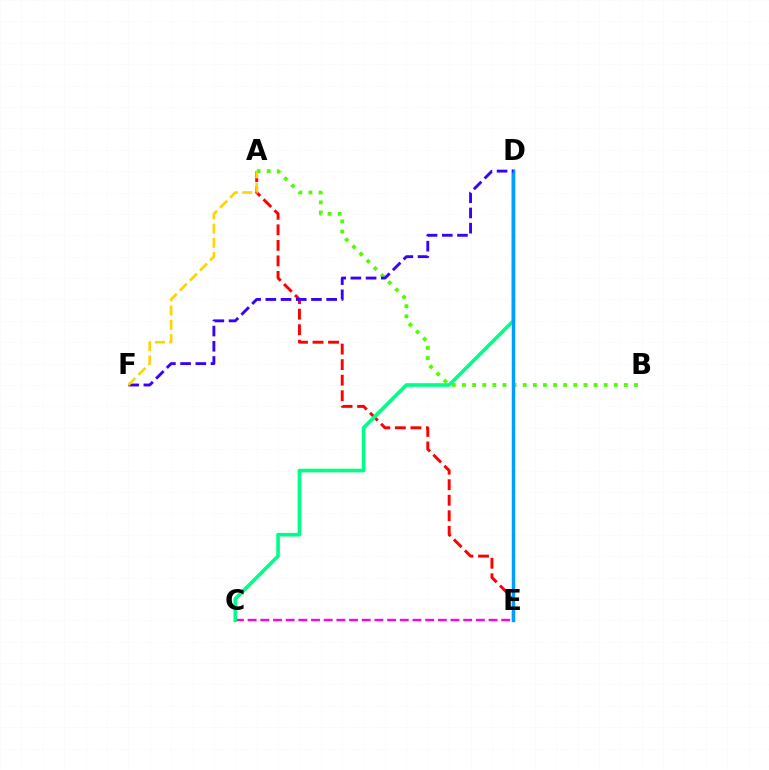{('A', 'B'): [{'color': '#4fff00', 'line_style': 'dotted', 'thickness': 2.75}], ('A', 'E'): [{'color': '#ff0000', 'line_style': 'dashed', 'thickness': 2.11}], ('C', 'E'): [{'color': '#ff00ed', 'line_style': 'dashed', 'thickness': 1.72}], ('C', 'D'): [{'color': '#00ff86', 'line_style': 'solid', 'thickness': 2.62}], ('D', 'E'): [{'color': '#009eff', 'line_style': 'solid', 'thickness': 2.47}], ('D', 'F'): [{'color': '#3700ff', 'line_style': 'dashed', 'thickness': 2.07}], ('A', 'F'): [{'color': '#ffd500', 'line_style': 'dashed', 'thickness': 1.93}]}